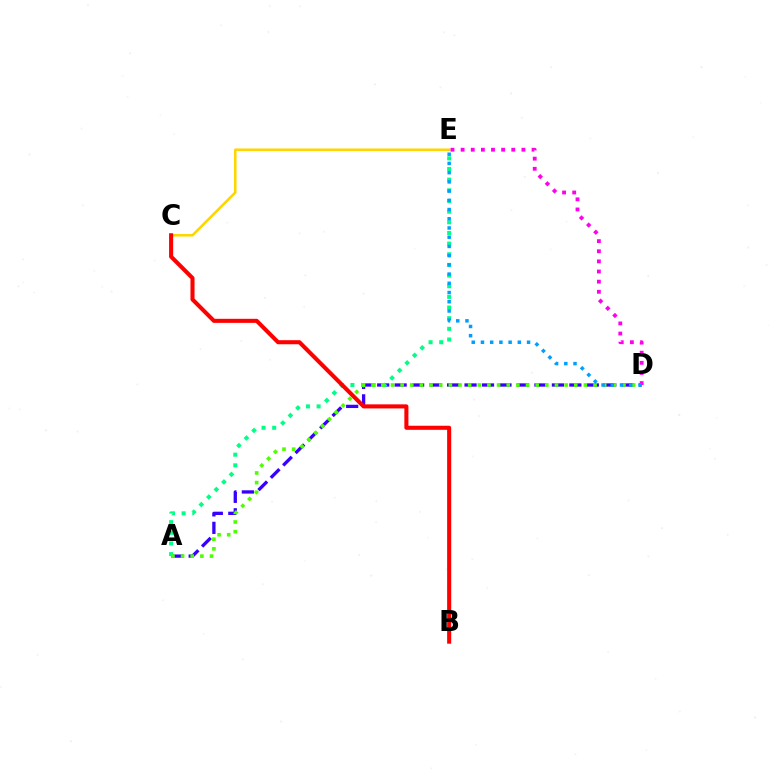{('A', 'D'): [{'color': '#3700ff', 'line_style': 'dashed', 'thickness': 2.37}, {'color': '#4fff00', 'line_style': 'dotted', 'thickness': 2.62}], ('A', 'E'): [{'color': '#00ff86', 'line_style': 'dotted', 'thickness': 2.9}], ('C', 'E'): [{'color': '#ffd500', 'line_style': 'solid', 'thickness': 1.82}], ('D', 'E'): [{'color': '#ff00ed', 'line_style': 'dotted', 'thickness': 2.75}, {'color': '#009eff', 'line_style': 'dotted', 'thickness': 2.51}], ('B', 'C'): [{'color': '#ff0000', 'line_style': 'solid', 'thickness': 2.93}]}